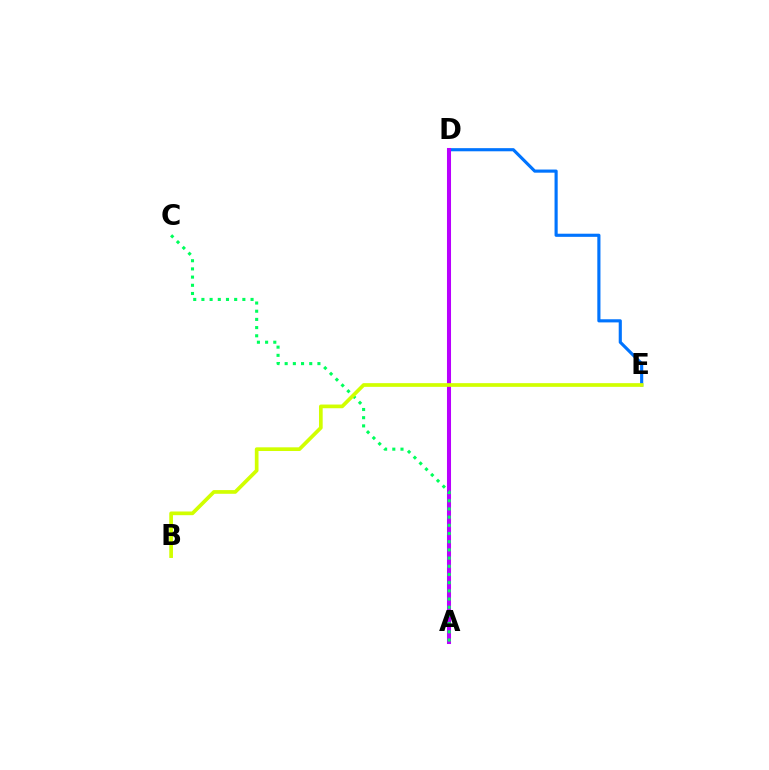{('A', 'D'): [{'color': '#ff0000', 'line_style': 'solid', 'thickness': 2.87}, {'color': '#b900ff', 'line_style': 'solid', 'thickness': 2.91}], ('D', 'E'): [{'color': '#0074ff', 'line_style': 'solid', 'thickness': 2.26}], ('A', 'C'): [{'color': '#00ff5c', 'line_style': 'dotted', 'thickness': 2.23}], ('B', 'E'): [{'color': '#d1ff00', 'line_style': 'solid', 'thickness': 2.66}]}